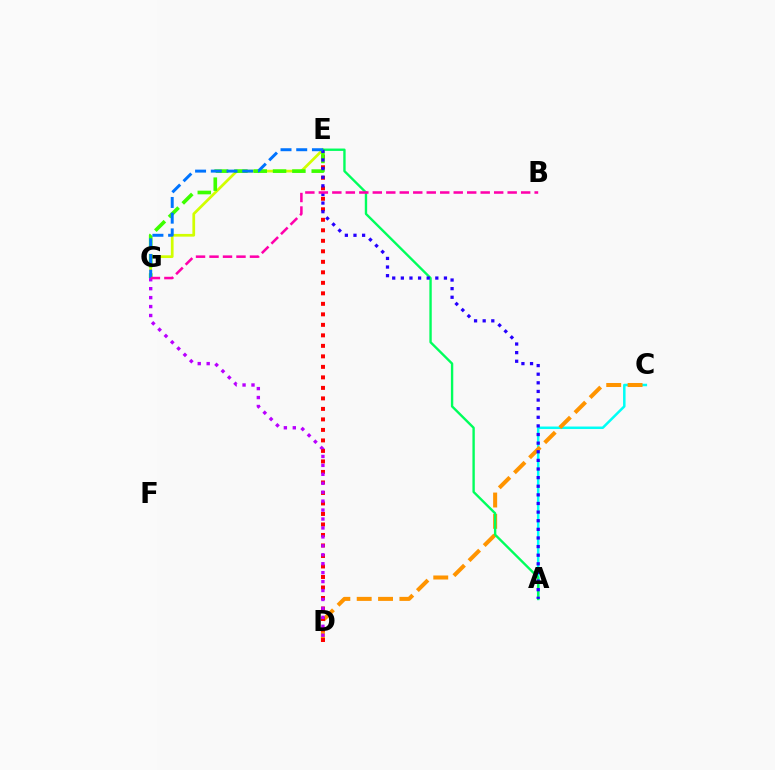{('A', 'C'): [{'color': '#00fff6', 'line_style': 'solid', 'thickness': 1.8}], ('E', 'G'): [{'color': '#d1ff00', 'line_style': 'solid', 'thickness': 1.96}, {'color': '#3dff00', 'line_style': 'dashed', 'thickness': 2.63}, {'color': '#0074ff', 'line_style': 'dashed', 'thickness': 2.13}], ('C', 'D'): [{'color': '#ff9400', 'line_style': 'dashed', 'thickness': 2.9}], ('A', 'E'): [{'color': '#00ff5c', 'line_style': 'solid', 'thickness': 1.71}, {'color': '#2500ff', 'line_style': 'dotted', 'thickness': 2.34}], ('D', 'E'): [{'color': '#ff0000', 'line_style': 'dotted', 'thickness': 2.85}], ('D', 'G'): [{'color': '#b900ff', 'line_style': 'dotted', 'thickness': 2.43}], ('B', 'G'): [{'color': '#ff00ac', 'line_style': 'dashed', 'thickness': 1.83}]}